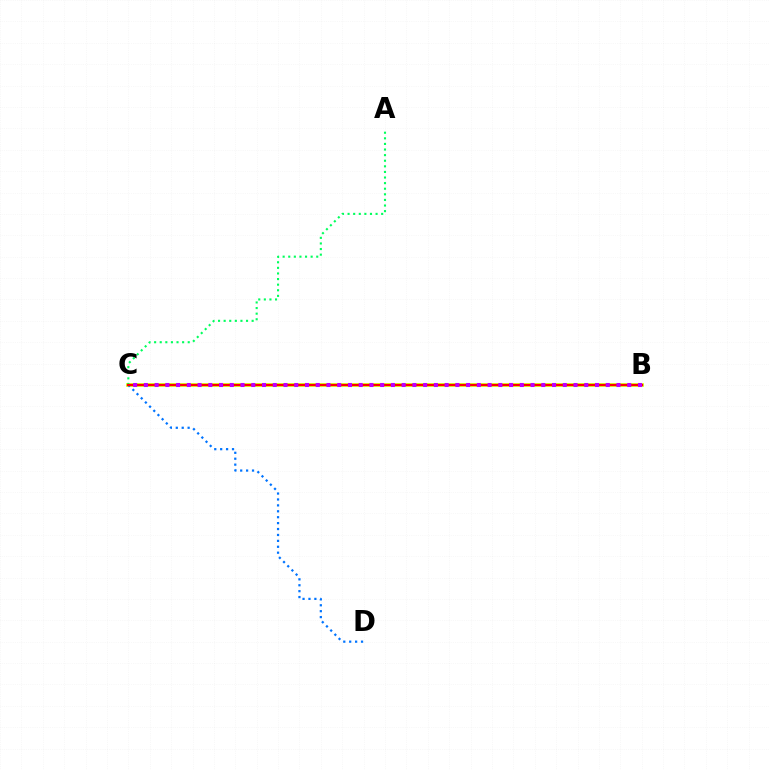{('B', 'C'): [{'color': '#d1ff00', 'line_style': 'solid', 'thickness': 2.64}, {'color': '#ff0000', 'line_style': 'solid', 'thickness': 1.59}, {'color': '#b900ff', 'line_style': 'dotted', 'thickness': 2.92}], ('A', 'C'): [{'color': '#00ff5c', 'line_style': 'dotted', 'thickness': 1.52}], ('C', 'D'): [{'color': '#0074ff', 'line_style': 'dotted', 'thickness': 1.61}]}